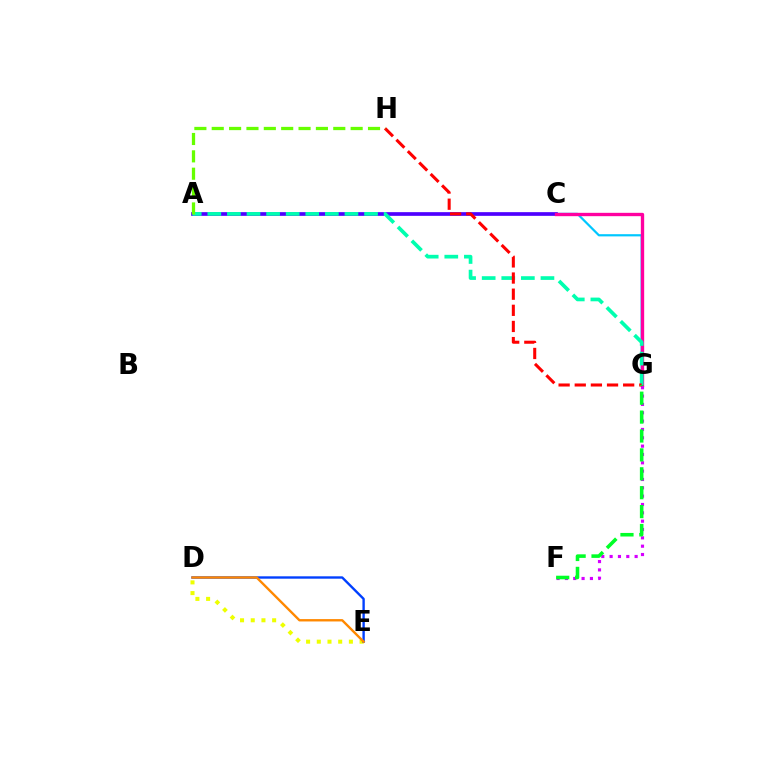{('C', 'G'): [{'color': '#00c7ff', 'line_style': 'solid', 'thickness': 1.58}, {'color': '#ff00a0', 'line_style': 'solid', 'thickness': 2.41}], ('A', 'C'): [{'color': '#4f00ff', 'line_style': 'solid', 'thickness': 2.66}], ('A', 'G'): [{'color': '#00ffaf', 'line_style': 'dashed', 'thickness': 2.66}], ('D', 'E'): [{'color': '#eeff00', 'line_style': 'dotted', 'thickness': 2.91}, {'color': '#003fff', 'line_style': 'solid', 'thickness': 1.71}, {'color': '#ff8800', 'line_style': 'solid', 'thickness': 1.71}], ('F', 'G'): [{'color': '#d600ff', 'line_style': 'dotted', 'thickness': 2.27}, {'color': '#00ff27', 'line_style': 'dashed', 'thickness': 2.57}], ('G', 'H'): [{'color': '#ff0000', 'line_style': 'dashed', 'thickness': 2.19}], ('A', 'H'): [{'color': '#66ff00', 'line_style': 'dashed', 'thickness': 2.36}]}